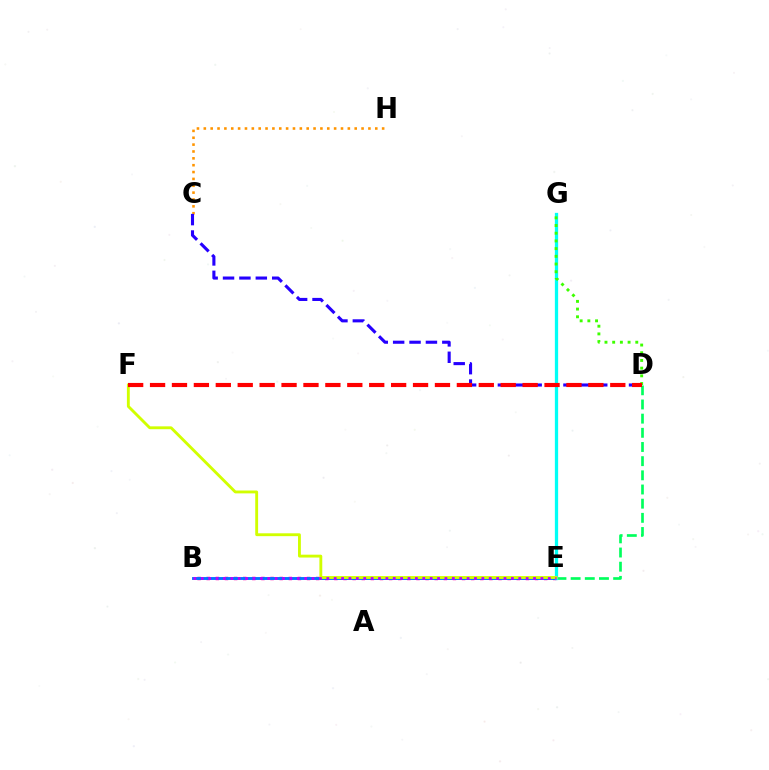{('D', 'E'): [{'color': '#00ff5c', 'line_style': 'dashed', 'thickness': 1.93}], ('C', 'H'): [{'color': '#ff9400', 'line_style': 'dotted', 'thickness': 1.86}], ('B', 'E'): [{'color': '#ff00ac', 'line_style': 'dotted', 'thickness': 2.48}, {'color': '#0074ff', 'line_style': 'solid', 'thickness': 2.08}, {'color': '#b900ff', 'line_style': 'dotted', 'thickness': 2.01}], ('E', 'G'): [{'color': '#00fff6', 'line_style': 'solid', 'thickness': 2.36}], ('E', 'F'): [{'color': '#d1ff00', 'line_style': 'solid', 'thickness': 2.06}], ('C', 'D'): [{'color': '#2500ff', 'line_style': 'dashed', 'thickness': 2.23}], ('D', 'G'): [{'color': '#3dff00', 'line_style': 'dotted', 'thickness': 2.09}], ('D', 'F'): [{'color': '#ff0000', 'line_style': 'dashed', 'thickness': 2.98}]}